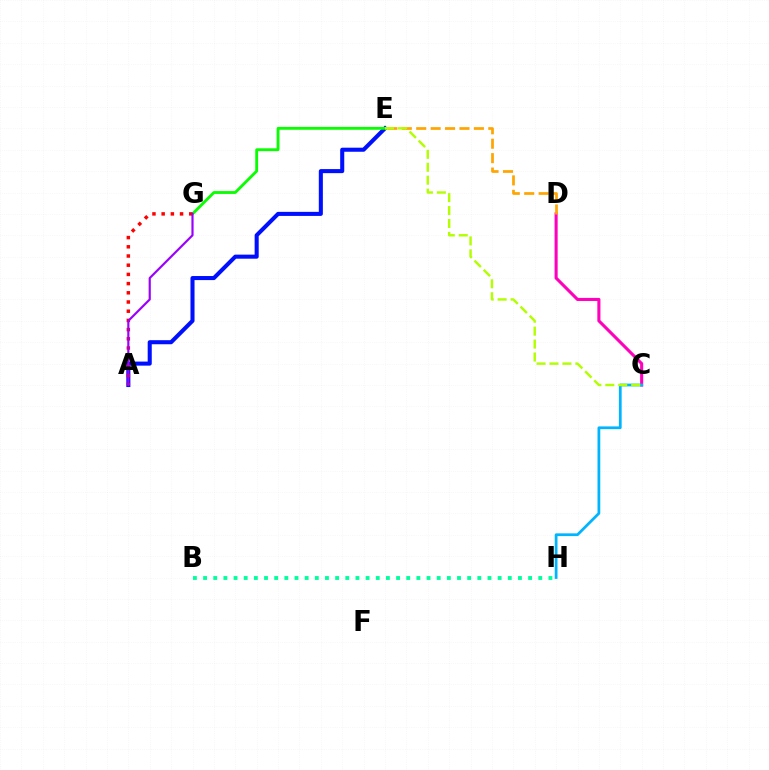{('C', 'D'): [{'color': '#ff00bd', 'line_style': 'solid', 'thickness': 2.22}], ('D', 'E'): [{'color': '#ffa500', 'line_style': 'dashed', 'thickness': 1.96}], ('A', 'E'): [{'color': '#0010ff', 'line_style': 'solid', 'thickness': 2.93}], ('C', 'H'): [{'color': '#00b5ff', 'line_style': 'solid', 'thickness': 1.98}], ('E', 'G'): [{'color': '#08ff00', 'line_style': 'solid', 'thickness': 2.04}], ('B', 'H'): [{'color': '#00ff9d', 'line_style': 'dotted', 'thickness': 2.76}], ('A', 'G'): [{'color': '#ff0000', 'line_style': 'dotted', 'thickness': 2.5}, {'color': '#9b00ff', 'line_style': 'solid', 'thickness': 1.56}], ('C', 'E'): [{'color': '#b3ff00', 'line_style': 'dashed', 'thickness': 1.76}]}